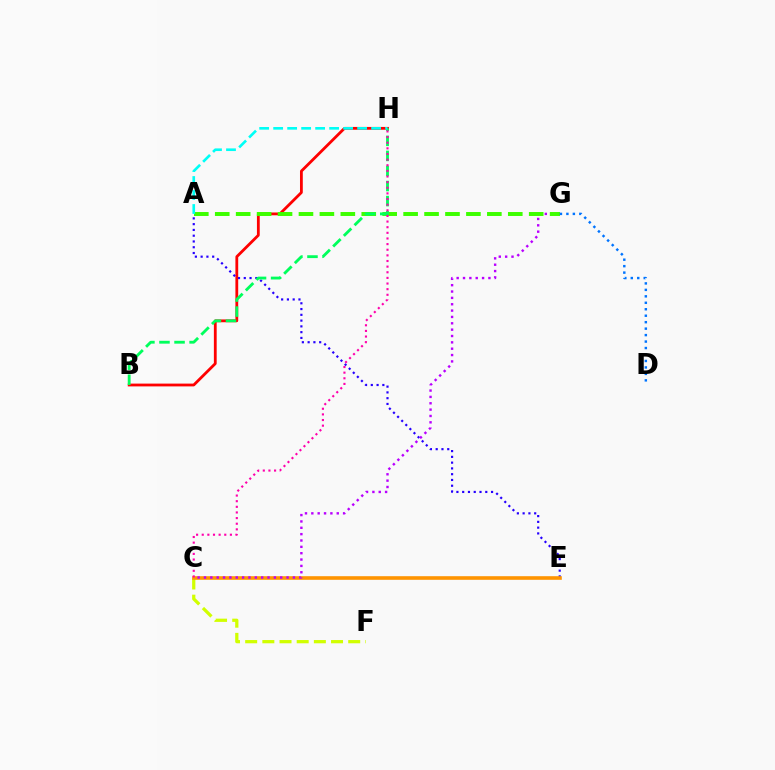{('B', 'H'): [{'color': '#ff0000', 'line_style': 'solid', 'thickness': 2.01}, {'color': '#00ff5c', 'line_style': 'dashed', 'thickness': 2.05}], ('C', 'F'): [{'color': '#d1ff00', 'line_style': 'dashed', 'thickness': 2.33}], ('A', 'E'): [{'color': '#2500ff', 'line_style': 'dotted', 'thickness': 1.57}], ('C', 'E'): [{'color': '#ff9400', 'line_style': 'solid', 'thickness': 2.6}], ('C', 'G'): [{'color': '#b900ff', 'line_style': 'dotted', 'thickness': 1.73}], ('A', 'G'): [{'color': '#3dff00', 'line_style': 'dashed', 'thickness': 2.84}], ('D', 'G'): [{'color': '#0074ff', 'line_style': 'dotted', 'thickness': 1.76}], ('A', 'H'): [{'color': '#00fff6', 'line_style': 'dashed', 'thickness': 1.9}], ('C', 'H'): [{'color': '#ff00ac', 'line_style': 'dotted', 'thickness': 1.53}]}